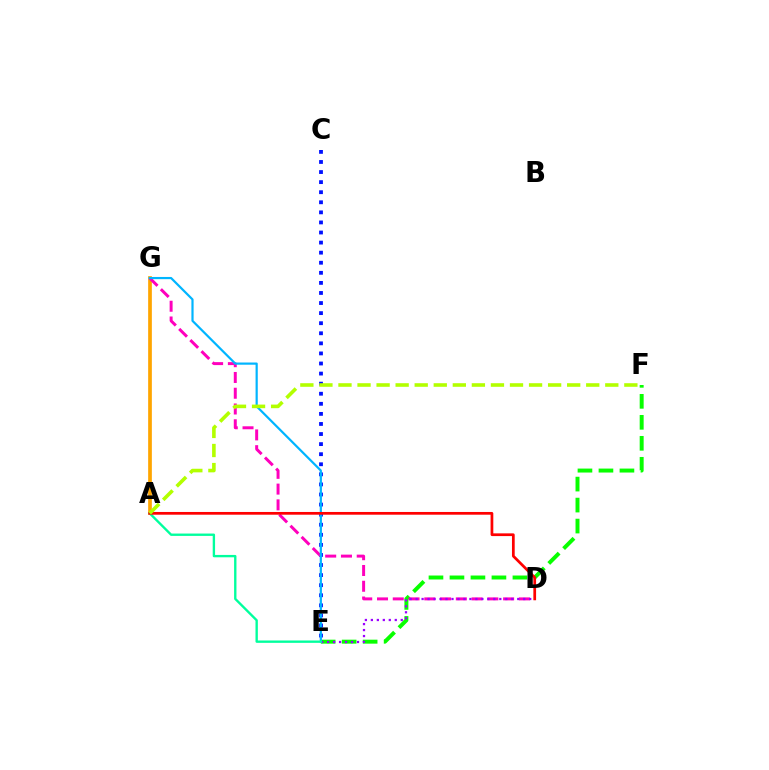{('C', 'E'): [{'color': '#0010ff', 'line_style': 'dotted', 'thickness': 2.74}], ('E', 'F'): [{'color': '#08ff00', 'line_style': 'dashed', 'thickness': 2.85}], ('A', 'G'): [{'color': '#ffa500', 'line_style': 'solid', 'thickness': 2.67}], ('D', 'G'): [{'color': '#ff00bd', 'line_style': 'dashed', 'thickness': 2.14}], ('D', 'E'): [{'color': '#9b00ff', 'line_style': 'dotted', 'thickness': 1.62}], ('E', 'G'): [{'color': '#00b5ff', 'line_style': 'solid', 'thickness': 1.58}], ('A', 'E'): [{'color': '#00ff9d', 'line_style': 'solid', 'thickness': 1.7}], ('A', 'D'): [{'color': '#ff0000', 'line_style': 'solid', 'thickness': 1.97}], ('A', 'F'): [{'color': '#b3ff00', 'line_style': 'dashed', 'thickness': 2.59}]}